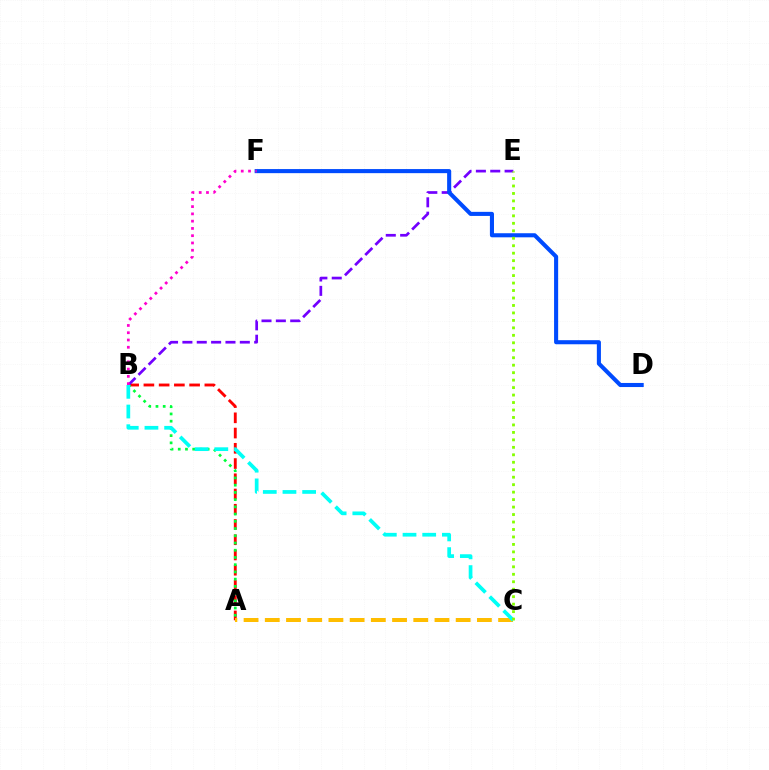{('A', 'B'): [{'color': '#ff0000', 'line_style': 'dashed', 'thickness': 2.07}, {'color': '#00ff39', 'line_style': 'dotted', 'thickness': 1.96}], ('B', 'E'): [{'color': '#7200ff', 'line_style': 'dashed', 'thickness': 1.95}], ('A', 'C'): [{'color': '#ffbd00', 'line_style': 'dashed', 'thickness': 2.88}], ('B', 'C'): [{'color': '#00fff6', 'line_style': 'dashed', 'thickness': 2.67}], ('D', 'F'): [{'color': '#004bff', 'line_style': 'solid', 'thickness': 2.94}], ('B', 'F'): [{'color': '#ff00cf', 'line_style': 'dotted', 'thickness': 1.98}], ('C', 'E'): [{'color': '#84ff00', 'line_style': 'dotted', 'thickness': 2.03}]}